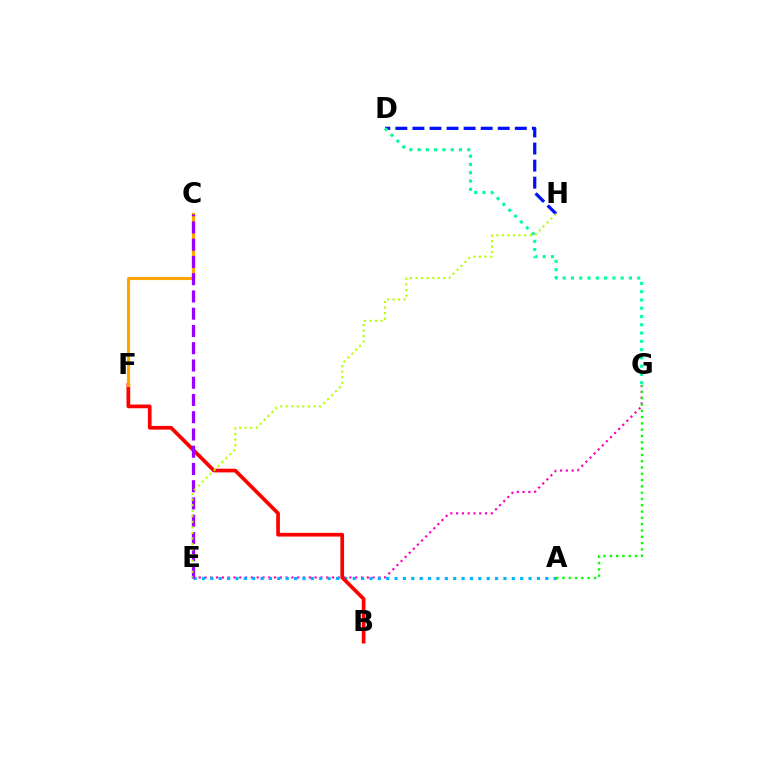{('E', 'G'): [{'color': '#ff00bd', 'line_style': 'dotted', 'thickness': 1.57}], ('D', 'H'): [{'color': '#0010ff', 'line_style': 'dashed', 'thickness': 2.32}], ('D', 'G'): [{'color': '#00ff9d', 'line_style': 'dotted', 'thickness': 2.25}], ('A', 'E'): [{'color': '#00b5ff', 'line_style': 'dotted', 'thickness': 2.28}], ('A', 'G'): [{'color': '#08ff00', 'line_style': 'dotted', 'thickness': 1.71}], ('B', 'F'): [{'color': '#ff0000', 'line_style': 'solid', 'thickness': 2.66}], ('C', 'F'): [{'color': '#ffa500', 'line_style': 'solid', 'thickness': 2.26}], ('C', 'E'): [{'color': '#9b00ff', 'line_style': 'dashed', 'thickness': 2.34}], ('E', 'H'): [{'color': '#b3ff00', 'line_style': 'dotted', 'thickness': 1.51}]}